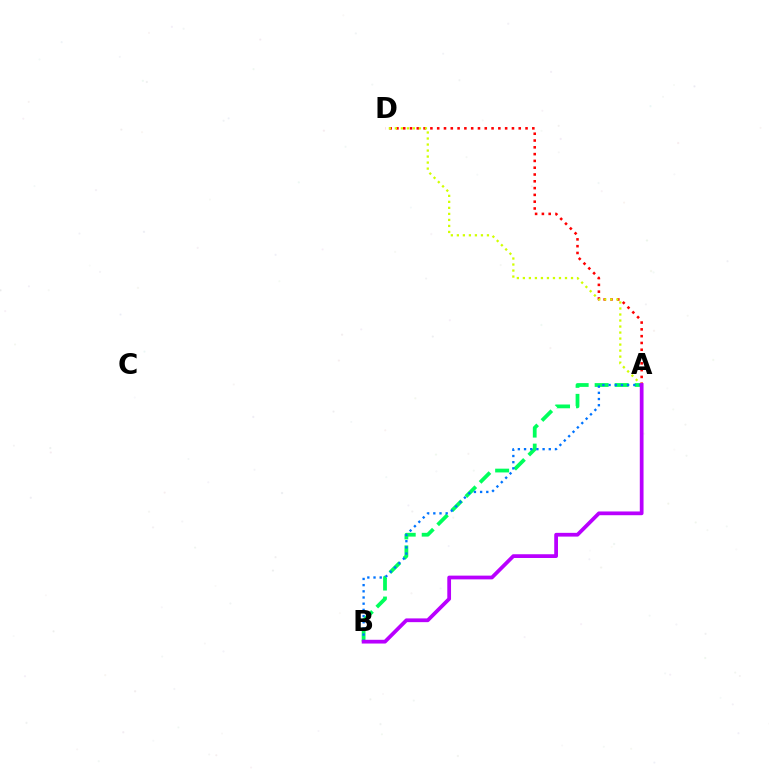{('A', 'D'): [{'color': '#ff0000', 'line_style': 'dotted', 'thickness': 1.85}, {'color': '#d1ff00', 'line_style': 'dotted', 'thickness': 1.63}], ('A', 'B'): [{'color': '#00ff5c', 'line_style': 'dashed', 'thickness': 2.72}, {'color': '#0074ff', 'line_style': 'dotted', 'thickness': 1.68}, {'color': '#b900ff', 'line_style': 'solid', 'thickness': 2.7}]}